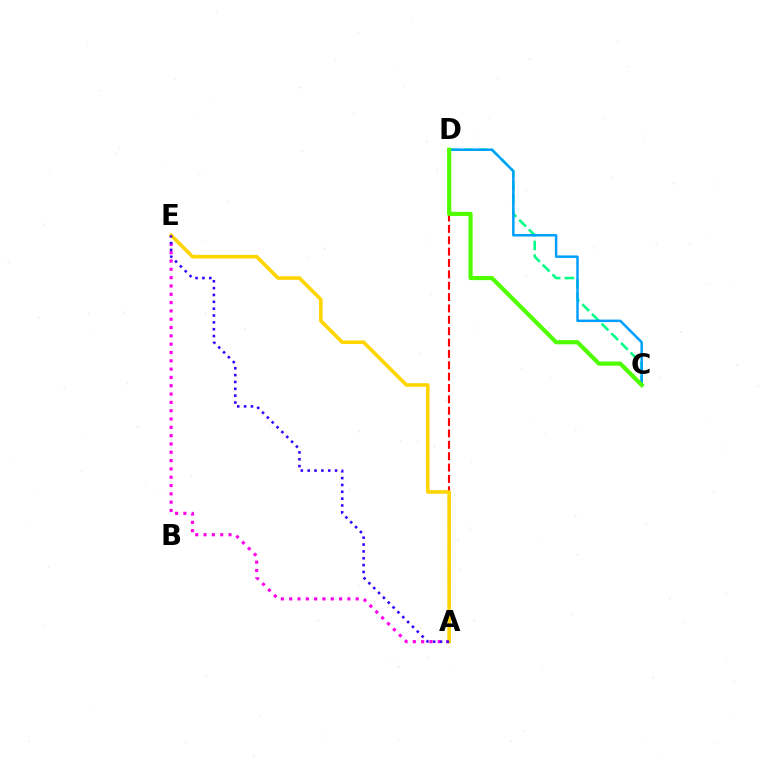{('A', 'E'): [{'color': '#ff00ed', 'line_style': 'dotted', 'thickness': 2.26}, {'color': '#ffd500', 'line_style': 'solid', 'thickness': 2.59}, {'color': '#3700ff', 'line_style': 'dotted', 'thickness': 1.86}], ('A', 'D'): [{'color': '#ff0000', 'line_style': 'dashed', 'thickness': 1.54}], ('C', 'D'): [{'color': '#00ff86', 'line_style': 'dashed', 'thickness': 1.86}, {'color': '#009eff', 'line_style': 'solid', 'thickness': 1.79}, {'color': '#4fff00', 'line_style': 'solid', 'thickness': 2.99}]}